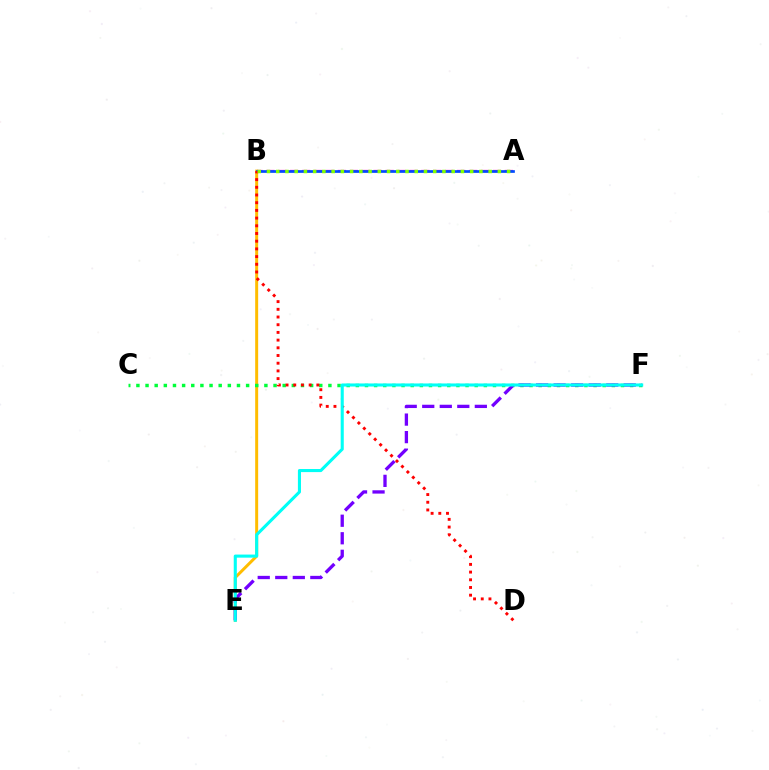{('B', 'E'): [{'color': '#ffbd00', 'line_style': 'solid', 'thickness': 2.15}], ('A', 'B'): [{'color': '#ff00cf', 'line_style': 'dashed', 'thickness': 1.62}, {'color': '#004bff', 'line_style': 'solid', 'thickness': 1.93}, {'color': '#84ff00', 'line_style': 'dotted', 'thickness': 2.51}], ('C', 'F'): [{'color': '#00ff39', 'line_style': 'dotted', 'thickness': 2.48}], ('B', 'D'): [{'color': '#ff0000', 'line_style': 'dotted', 'thickness': 2.09}], ('E', 'F'): [{'color': '#7200ff', 'line_style': 'dashed', 'thickness': 2.38}, {'color': '#00fff6', 'line_style': 'solid', 'thickness': 2.22}]}